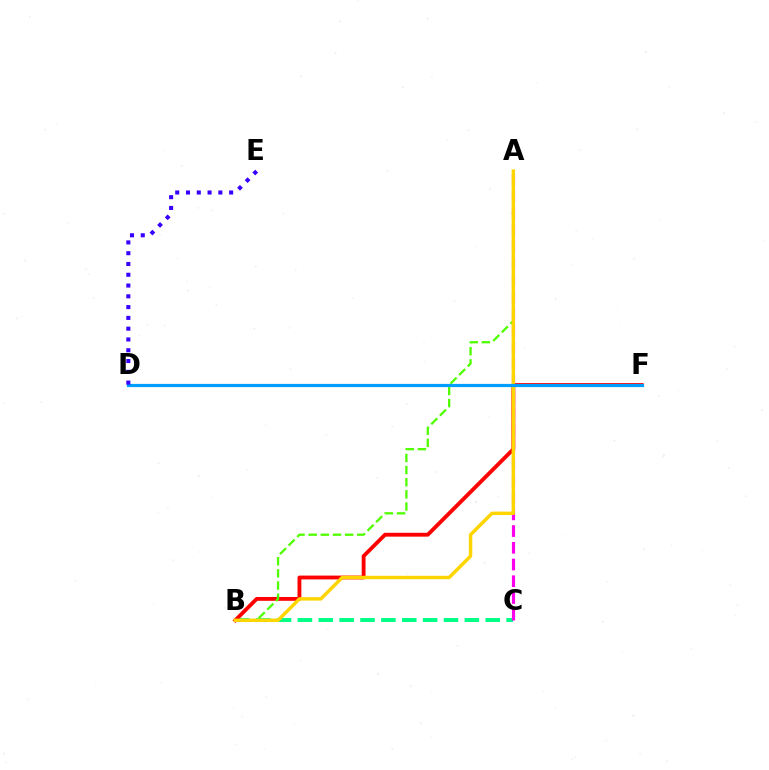{('B', 'C'): [{'color': '#00ff86', 'line_style': 'dashed', 'thickness': 2.84}], ('A', 'C'): [{'color': '#ff00ed', 'line_style': 'dashed', 'thickness': 2.27}], ('B', 'F'): [{'color': '#ff0000', 'line_style': 'solid', 'thickness': 2.76}], ('A', 'B'): [{'color': '#4fff00', 'line_style': 'dashed', 'thickness': 1.65}, {'color': '#ffd500', 'line_style': 'solid', 'thickness': 2.47}], ('D', 'F'): [{'color': '#009eff', 'line_style': 'solid', 'thickness': 2.3}], ('D', 'E'): [{'color': '#3700ff', 'line_style': 'dotted', 'thickness': 2.93}]}